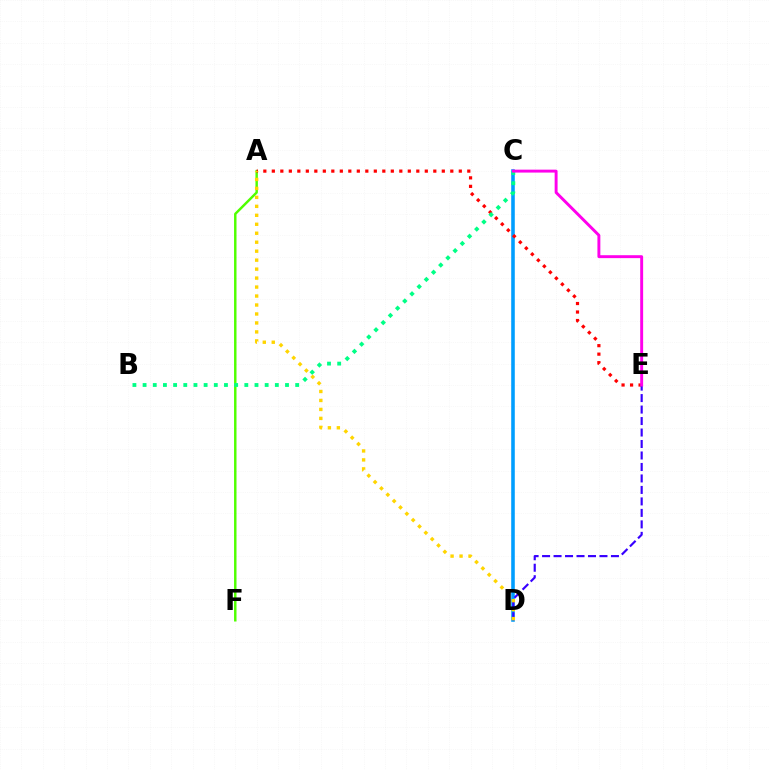{('C', 'D'): [{'color': '#009eff', 'line_style': 'solid', 'thickness': 2.57}], ('A', 'F'): [{'color': '#4fff00', 'line_style': 'solid', 'thickness': 1.77}], ('A', 'E'): [{'color': '#ff0000', 'line_style': 'dotted', 'thickness': 2.31}], ('D', 'E'): [{'color': '#3700ff', 'line_style': 'dashed', 'thickness': 1.56}], ('B', 'C'): [{'color': '#00ff86', 'line_style': 'dotted', 'thickness': 2.76}], ('A', 'D'): [{'color': '#ffd500', 'line_style': 'dotted', 'thickness': 2.44}], ('C', 'E'): [{'color': '#ff00ed', 'line_style': 'solid', 'thickness': 2.11}]}